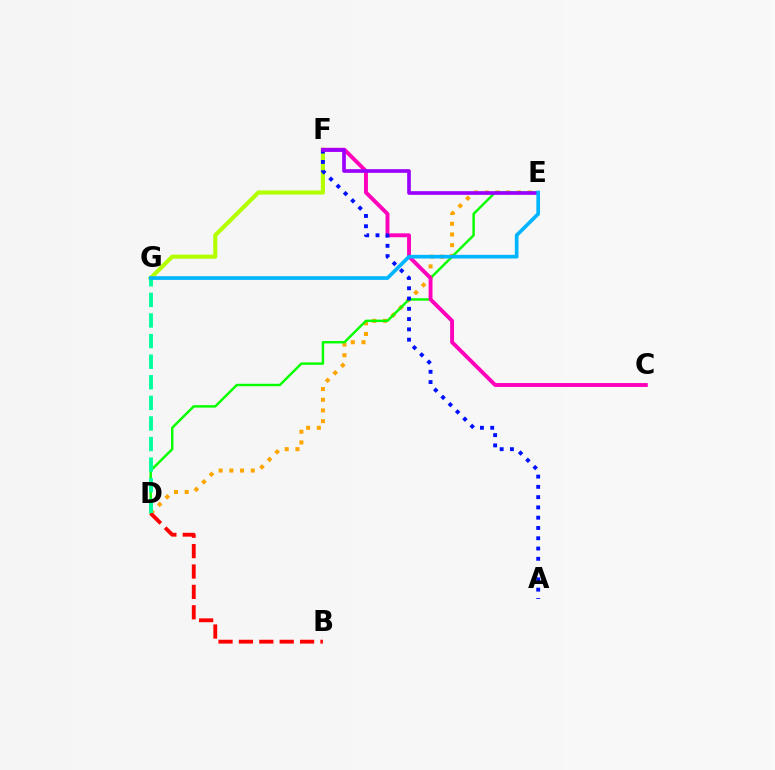{('D', 'E'): [{'color': '#ffa500', 'line_style': 'dotted', 'thickness': 2.91}, {'color': '#08ff00', 'line_style': 'solid', 'thickness': 1.76}], ('F', 'G'): [{'color': '#b3ff00', 'line_style': 'solid', 'thickness': 2.97}], ('B', 'D'): [{'color': '#ff0000', 'line_style': 'dashed', 'thickness': 2.77}], ('C', 'F'): [{'color': '#ff00bd', 'line_style': 'solid', 'thickness': 2.8}], ('A', 'F'): [{'color': '#0010ff', 'line_style': 'dotted', 'thickness': 2.79}], ('E', 'F'): [{'color': '#9b00ff', 'line_style': 'solid', 'thickness': 2.63}], ('D', 'G'): [{'color': '#00ff9d', 'line_style': 'dashed', 'thickness': 2.8}], ('E', 'G'): [{'color': '#00b5ff', 'line_style': 'solid', 'thickness': 2.65}]}